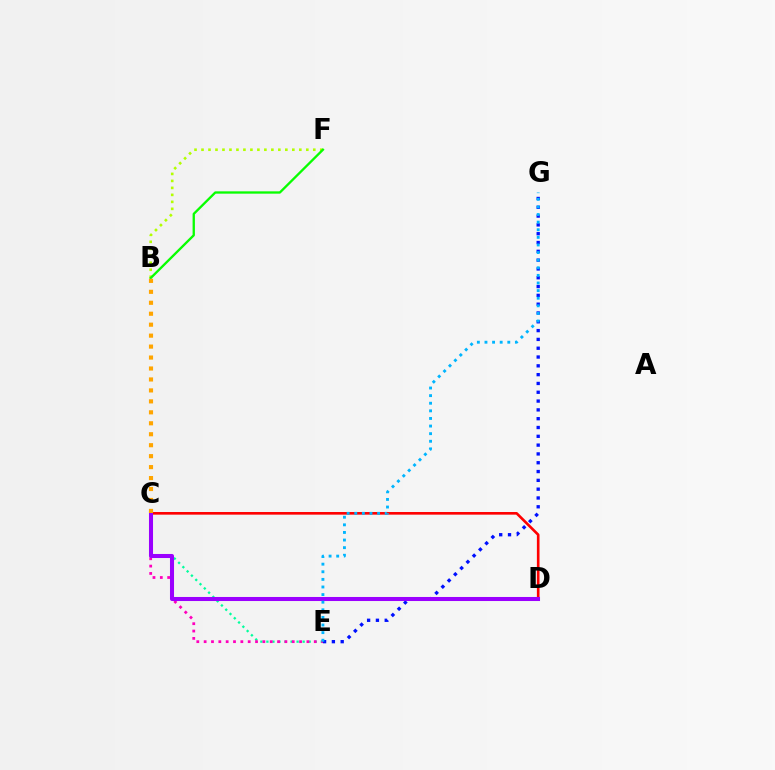{('C', 'E'): [{'color': '#00ff9d', 'line_style': 'dotted', 'thickness': 1.64}, {'color': '#ff00bd', 'line_style': 'dotted', 'thickness': 1.99}], ('B', 'F'): [{'color': '#b3ff00', 'line_style': 'dotted', 'thickness': 1.9}, {'color': '#08ff00', 'line_style': 'solid', 'thickness': 1.67}], ('C', 'D'): [{'color': '#ff0000', 'line_style': 'solid', 'thickness': 1.9}, {'color': '#9b00ff', 'line_style': 'solid', 'thickness': 2.92}], ('E', 'G'): [{'color': '#0010ff', 'line_style': 'dotted', 'thickness': 2.39}, {'color': '#00b5ff', 'line_style': 'dotted', 'thickness': 2.07}], ('B', 'C'): [{'color': '#ffa500', 'line_style': 'dotted', 'thickness': 2.98}]}